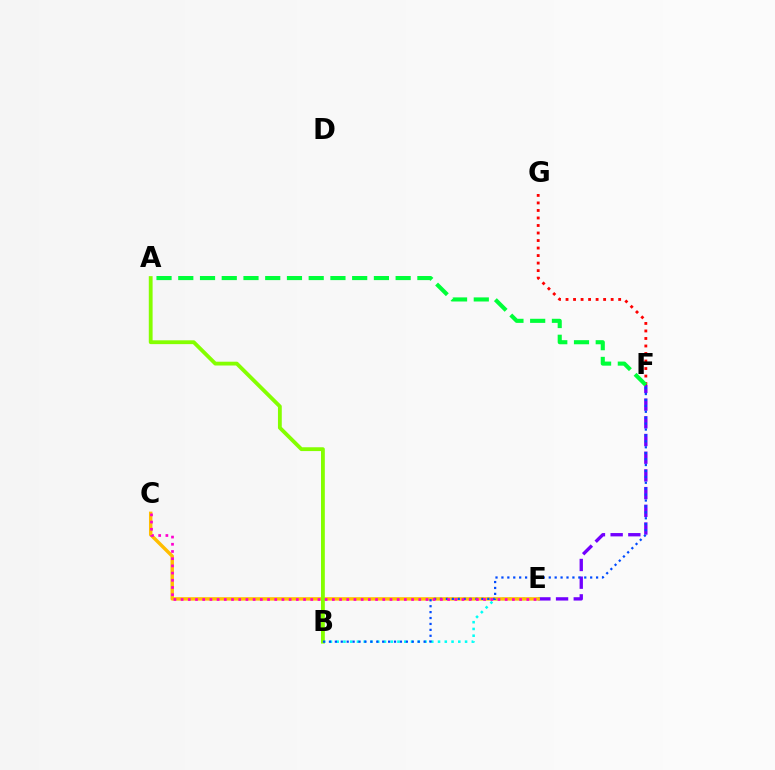{('B', 'E'): [{'color': '#00fff6', 'line_style': 'dotted', 'thickness': 1.84}], ('F', 'G'): [{'color': '#ff0000', 'line_style': 'dotted', 'thickness': 2.04}], ('E', 'F'): [{'color': '#7200ff', 'line_style': 'dashed', 'thickness': 2.4}], ('C', 'E'): [{'color': '#ffbd00', 'line_style': 'solid', 'thickness': 2.47}, {'color': '#ff00cf', 'line_style': 'dotted', 'thickness': 1.96}], ('A', 'B'): [{'color': '#84ff00', 'line_style': 'solid', 'thickness': 2.75}], ('B', 'F'): [{'color': '#004bff', 'line_style': 'dotted', 'thickness': 1.61}], ('A', 'F'): [{'color': '#00ff39', 'line_style': 'dashed', 'thickness': 2.95}]}